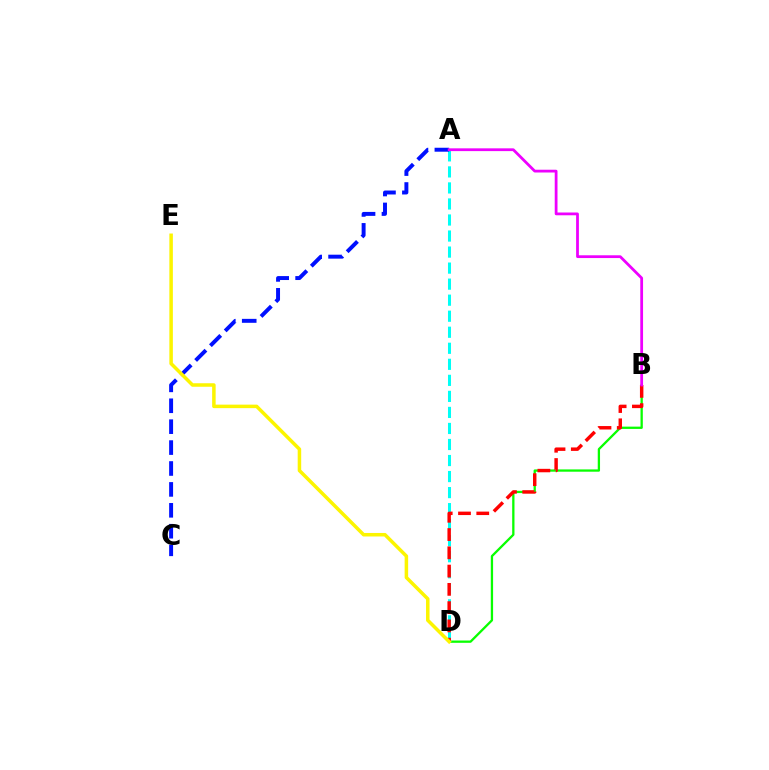{('A', 'D'): [{'color': '#00fff6', 'line_style': 'dashed', 'thickness': 2.18}], ('B', 'D'): [{'color': '#08ff00', 'line_style': 'solid', 'thickness': 1.65}, {'color': '#ff0000', 'line_style': 'dashed', 'thickness': 2.48}], ('A', 'C'): [{'color': '#0010ff', 'line_style': 'dashed', 'thickness': 2.84}], ('D', 'E'): [{'color': '#fcf500', 'line_style': 'solid', 'thickness': 2.52}], ('A', 'B'): [{'color': '#ee00ff', 'line_style': 'solid', 'thickness': 2.0}]}